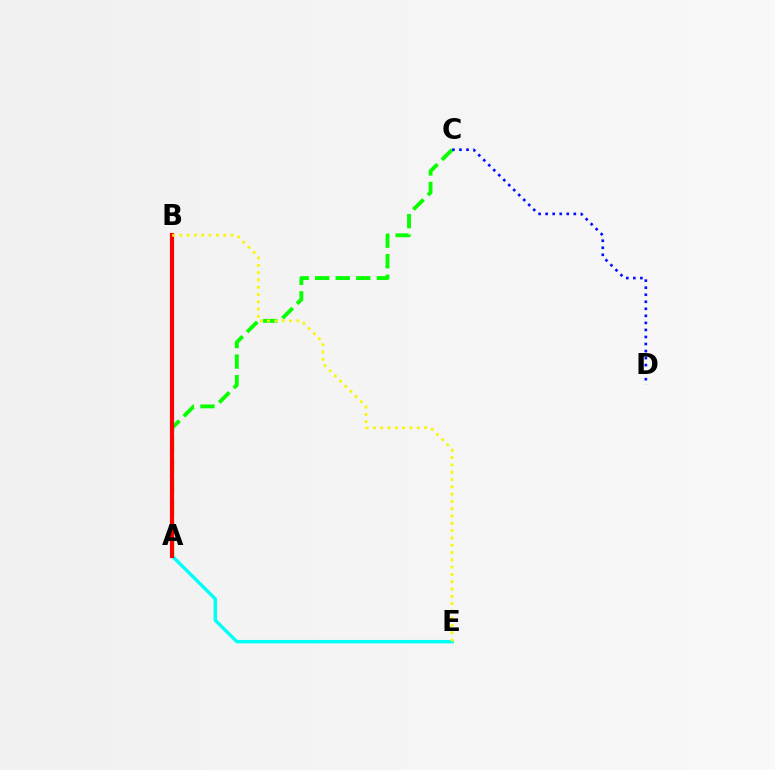{('A', 'B'): [{'color': '#ee00ff', 'line_style': 'solid', 'thickness': 2.8}, {'color': '#ff0000', 'line_style': 'solid', 'thickness': 3.0}], ('A', 'C'): [{'color': '#08ff00', 'line_style': 'dashed', 'thickness': 2.79}], ('A', 'E'): [{'color': '#00fff6', 'line_style': 'solid', 'thickness': 2.46}], ('C', 'D'): [{'color': '#0010ff', 'line_style': 'dotted', 'thickness': 1.91}], ('B', 'E'): [{'color': '#fcf500', 'line_style': 'dotted', 'thickness': 1.98}]}